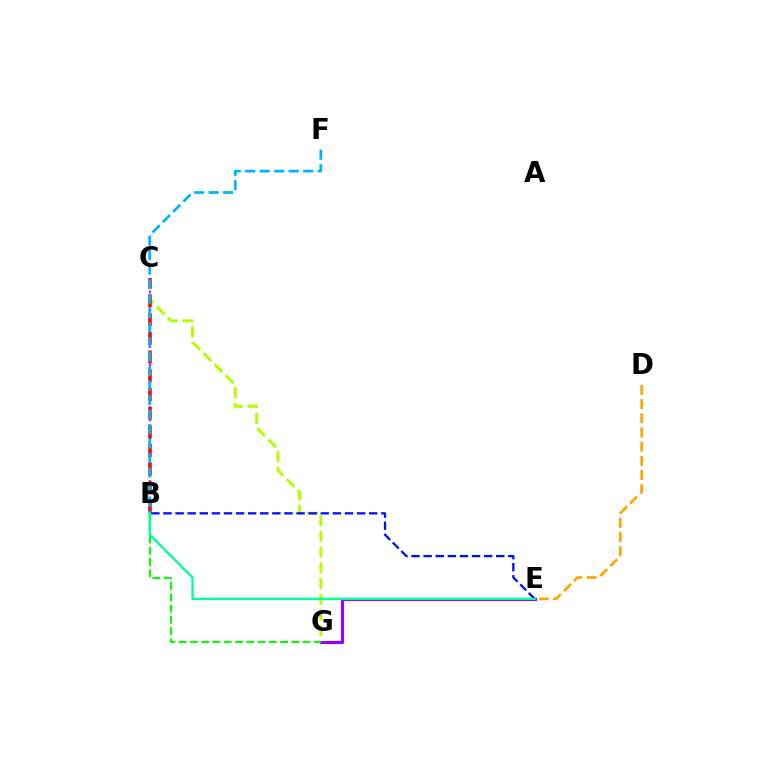{('B', 'C'): [{'color': '#ff00bd', 'line_style': 'dotted', 'thickness': 1.66}, {'color': '#ff0000', 'line_style': 'dashed', 'thickness': 2.54}], ('C', 'G'): [{'color': '#b3ff00', 'line_style': 'dashed', 'thickness': 2.13}], ('E', 'G'): [{'color': '#9b00ff', 'line_style': 'solid', 'thickness': 2.27}], ('B', 'G'): [{'color': '#08ff00', 'line_style': 'dashed', 'thickness': 1.53}], ('B', 'F'): [{'color': '#00b5ff', 'line_style': 'dashed', 'thickness': 1.97}], ('B', 'E'): [{'color': '#0010ff', 'line_style': 'dashed', 'thickness': 1.64}, {'color': '#00ff9d', 'line_style': 'solid', 'thickness': 1.68}], ('D', 'E'): [{'color': '#ffa500', 'line_style': 'dashed', 'thickness': 1.92}]}